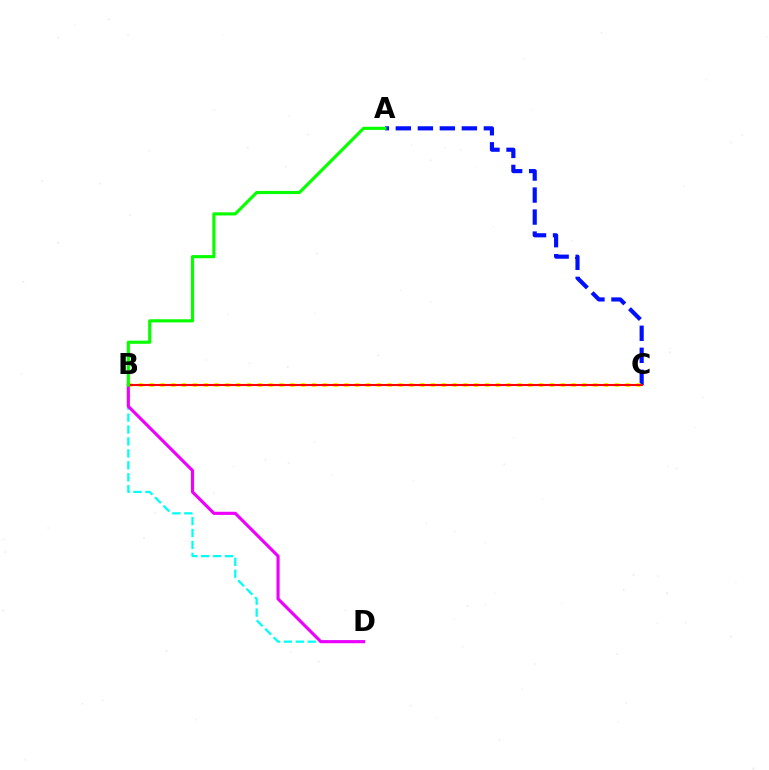{('A', 'C'): [{'color': '#0010ff', 'line_style': 'dashed', 'thickness': 2.99}], ('B', 'D'): [{'color': '#00fff6', 'line_style': 'dashed', 'thickness': 1.62}, {'color': '#ee00ff', 'line_style': 'solid', 'thickness': 2.25}], ('B', 'C'): [{'color': '#fcf500', 'line_style': 'dotted', 'thickness': 2.94}, {'color': '#ff0000', 'line_style': 'solid', 'thickness': 1.51}], ('A', 'B'): [{'color': '#08ff00', 'line_style': 'solid', 'thickness': 2.27}]}